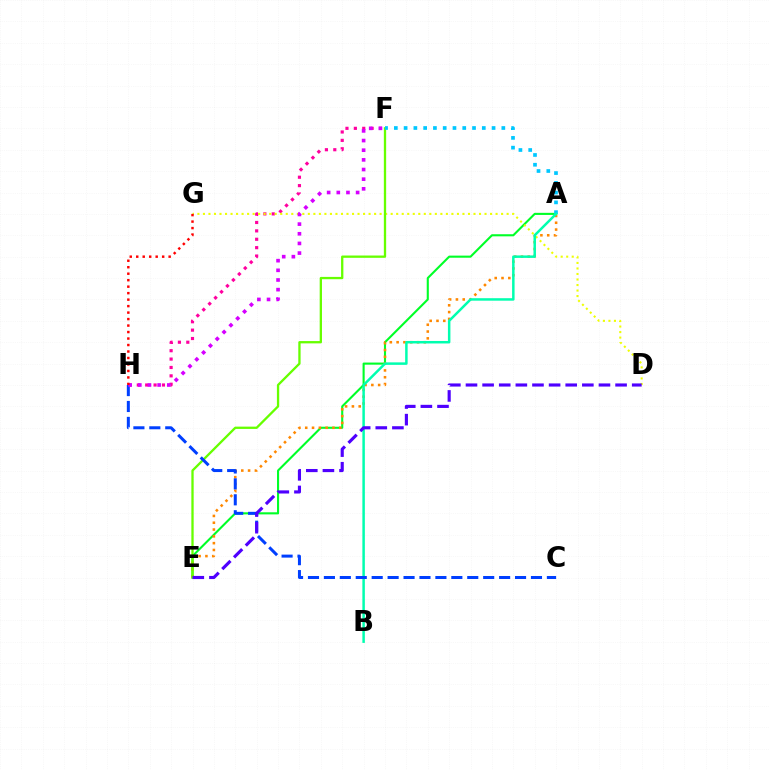{('F', 'H'): [{'color': '#ff00a0', 'line_style': 'dotted', 'thickness': 2.28}, {'color': '#d600ff', 'line_style': 'dotted', 'thickness': 2.62}], ('A', 'E'): [{'color': '#00ff27', 'line_style': 'solid', 'thickness': 1.51}, {'color': '#ff8800', 'line_style': 'dotted', 'thickness': 1.85}], ('D', 'G'): [{'color': '#eeff00', 'line_style': 'dotted', 'thickness': 1.5}], ('E', 'F'): [{'color': '#66ff00', 'line_style': 'solid', 'thickness': 1.66}], ('A', 'F'): [{'color': '#00c7ff', 'line_style': 'dotted', 'thickness': 2.66}], ('A', 'B'): [{'color': '#00ffaf', 'line_style': 'solid', 'thickness': 1.79}], ('C', 'H'): [{'color': '#003fff', 'line_style': 'dashed', 'thickness': 2.16}], ('G', 'H'): [{'color': '#ff0000', 'line_style': 'dotted', 'thickness': 1.76}], ('D', 'E'): [{'color': '#4f00ff', 'line_style': 'dashed', 'thickness': 2.26}]}